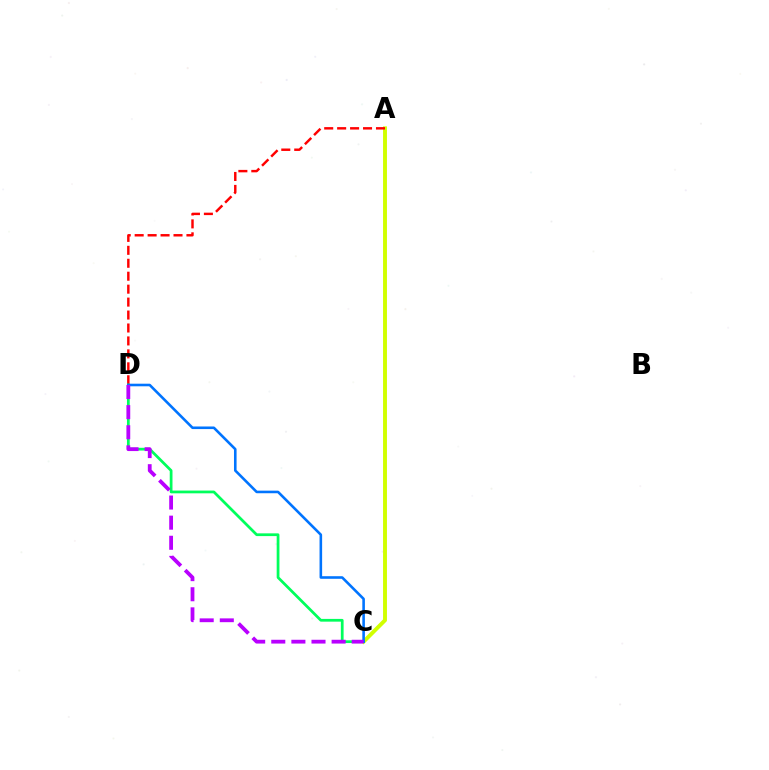{('A', 'C'): [{'color': '#d1ff00', 'line_style': 'solid', 'thickness': 2.81}], ('A', 'D'): [{'color': '#ff0000', 'line_style': 'dashed', 'thickness': 1.76}], ('C', 'D'): [{'color': '#00ff5c', 'line_style': 'solid', 'thickness': 1.98}, {'color': '#0074ff', 'line_style': 'solid', 'thickness': 1.87}, {'color': '#b900ff', 'line_style': 'dashed', 'thickness': 2.73}]}